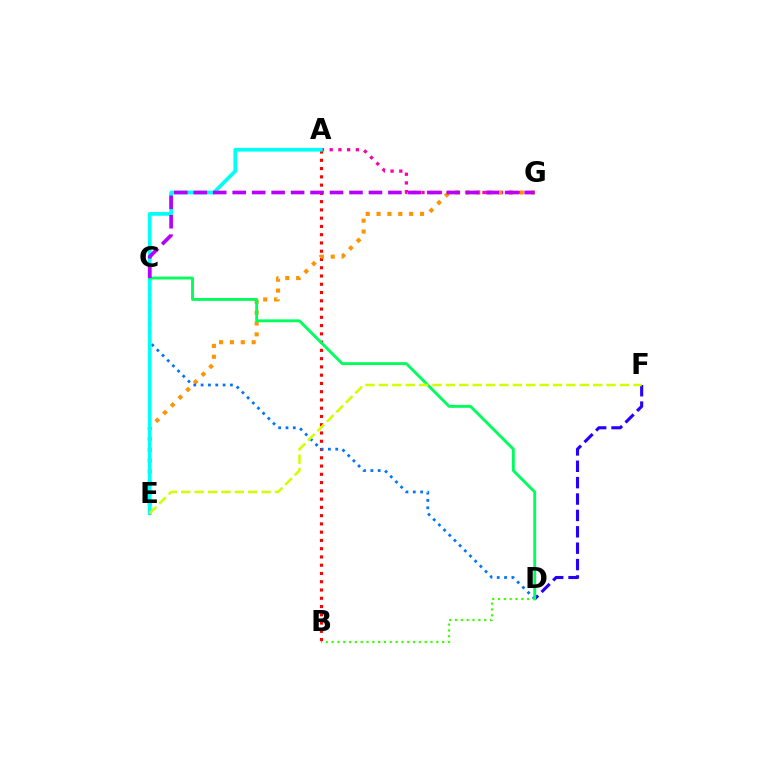{('D', 'F'): [{'color': '#2500ff', 'line_style': 'dashed', 'thickness': 2.23}], ('A', 'G'): [{'color': '#ff00ac', 'line_style': 'dotted', 'thickness': 2.37}], ('A', 'B'): [{'color': '#ff0000', 'line_style': 'dotted', 'thickness': 2.25}], ('E', 'G'): [{'color': '#ff9400', 'line_style': 'dotted', 'thickness': 2.95}], ('C', 'D'): [{'color': '#0074ff', 'line_style': 'dotted', 'thickness': 1.99}, {'color': '#00ff5c', 'line_style': 'solid', 'thickness': 2.07}], ('A', 'E'): [{'color': '#00fff6', 'line_style': 'solid', 'thickness': 2.68}], ('B', 'D'): [{'color': '#3dff00', 'line_style': 'dotted', 'thickness': 1.58}], ('E', 'F'): [{'color': '#d1ff00', 'line_style': 'dashed', 'thickness': 1.82}], ('C', 'G'): [{'color': '#b900ff', 'line_style': 'dashed', 'thickness': 2.64}]}